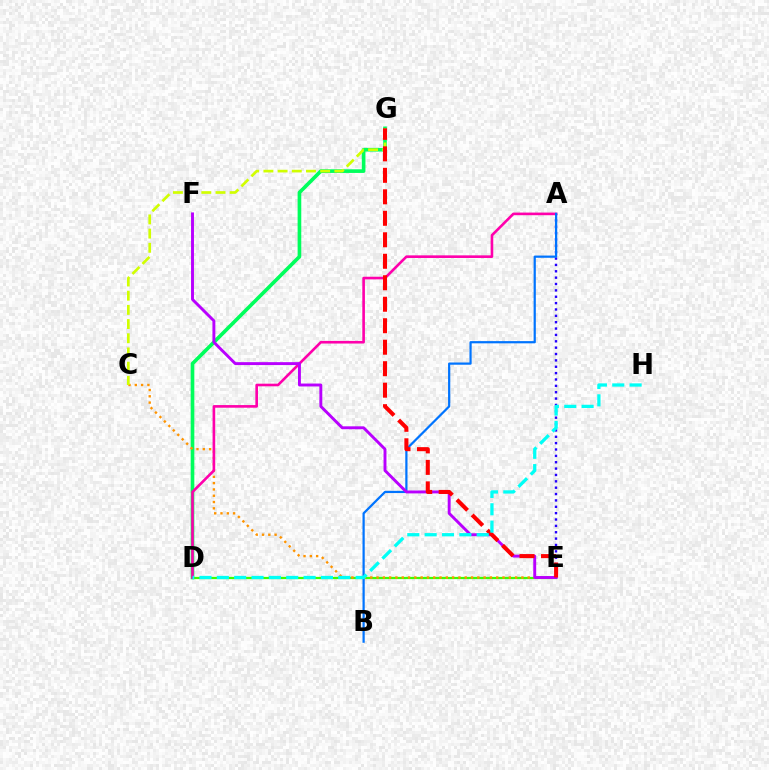{('D', 'E'): [{'color': '#3dff00', 'line_style': 'solid', 'thickness': 1.6}], ('A', 'E'): [{'color': '#2500ff', 'line_style': 'dotted', 'thickness': 1.73}], ('D', 'G'): [{'color': '#00ff5c', 'line_style': 'solid', 'thickness': 2.63}], ('C', 'E'): [{'color': '#ff9400', 'line_style': 'dotted', 'thickness': 1.71}], ('A', 'D'): [{'color': '#ff00ac', 'line_style': 'solid', 'thickness': 1.89}], ('A', 'B'): [{'color': '#0074ff', 'line_style': 'solid', 'thickness': 1.6}], ('C', 'G'): [{'color': '#d1ff00', 'line_style': 'dashed', 'thickness': 1.93}], ('E', 'F'): [{'color': '#b900ff', 'line_style': 'solid', 'thickness': 2.1}], ('E', 'G'): [{'color': '#ff0000', 'line_style': 'dashed', 'thickness': 2.92}], ('D', 'H'): [{'color': '#00fff6', 'line_style': 'dashed', 'thickness': 2.36}]}